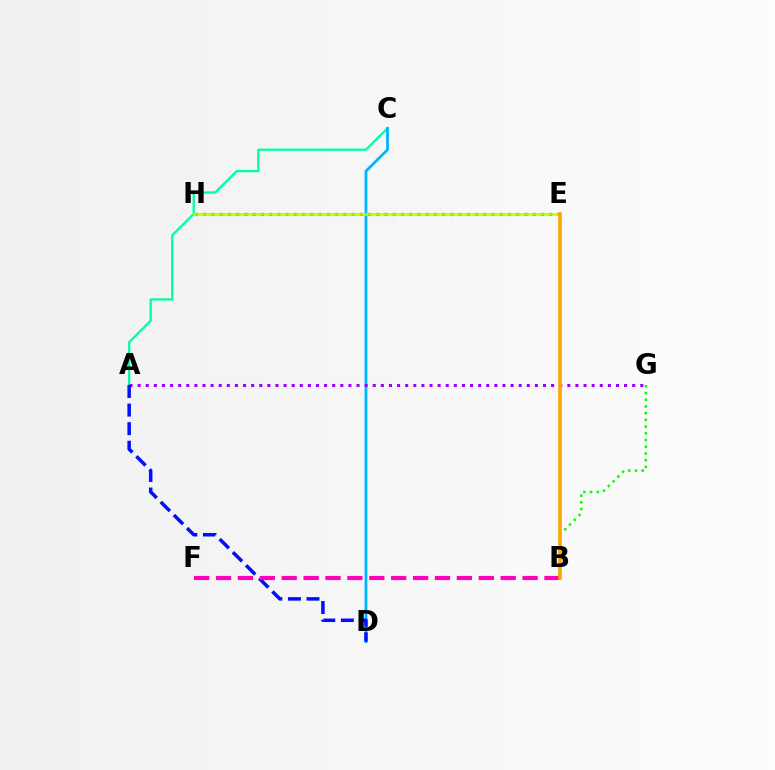{('A', 'C'): [{'color': '#00ff9d', 'line_style': 'solid', 'thickness': 1.64}], ('C', 'D'): [{'color': '#00b5ff', 'line_style': 'solid', 'thickness': 1.99}], ('E', 'H'): [{'color': '#ff0000', 'line_style': 'dotted', 'thickness': 2.24}, {'color': '#b3ff00', 'line_style': 'solid', 'thickness': 1.81}], ('B', 'G'): [{'color': '#08ff00', 'line_style': 'dotted', 'thickness': 1.83}], ('A', 'G'): [{'color': '#9b00ff', 'line_style': 'dotted', 'thickness': 2.2}], ('A', 'D'): [{'color': '#0010ff', 'line_style': 'dashed', 'thickness': 2.52}], ('B', 'F'): [{'color': '#ff00bd', 'line_style': 'dashed', 'thickness': 2.97}], ('B', 'E'): [{'color': '#ffa500', 'line_style': 'solid', 'thickness': 2.6}]}